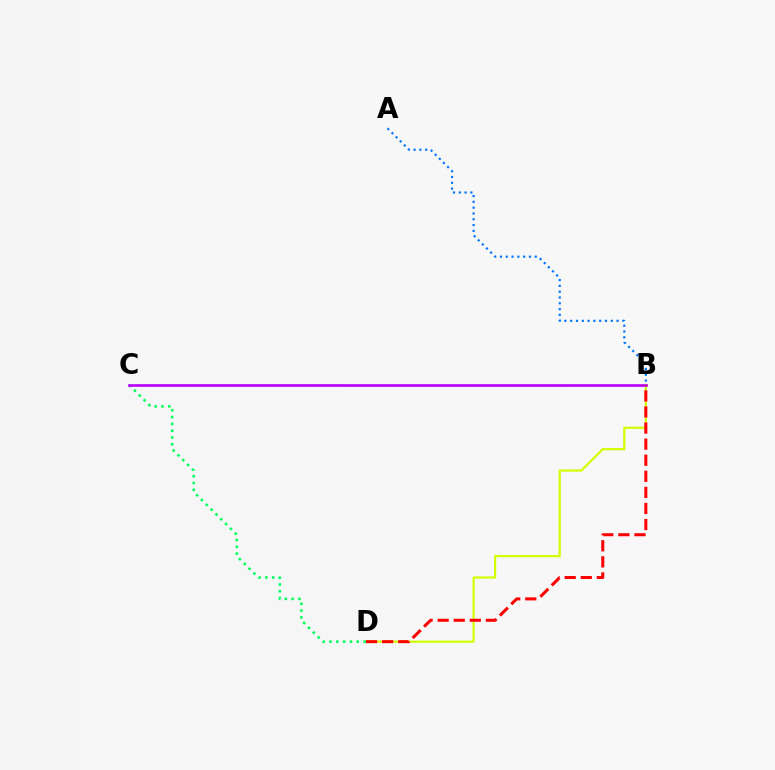{('A', 'B'): [{'color': '#0074ff', 'line_style': 'dotted', 'thickness': 1.58}], ('B', 'D'): [{'color': '#d1ff00', 'line_style': 'solid', 'thickness': 1.57}, {'color': '#ff0000', 'line_style': 'dashed', 'thickness': 2.18}], ('C', 'D'): [{'color': '#00ff5c', 'line_style': 'dotted', 'thickness': 1.85}], ('B', 'C'): [{'color': '#b900ff', 'line_style': 'solid', 'thickness': 1.92}]}